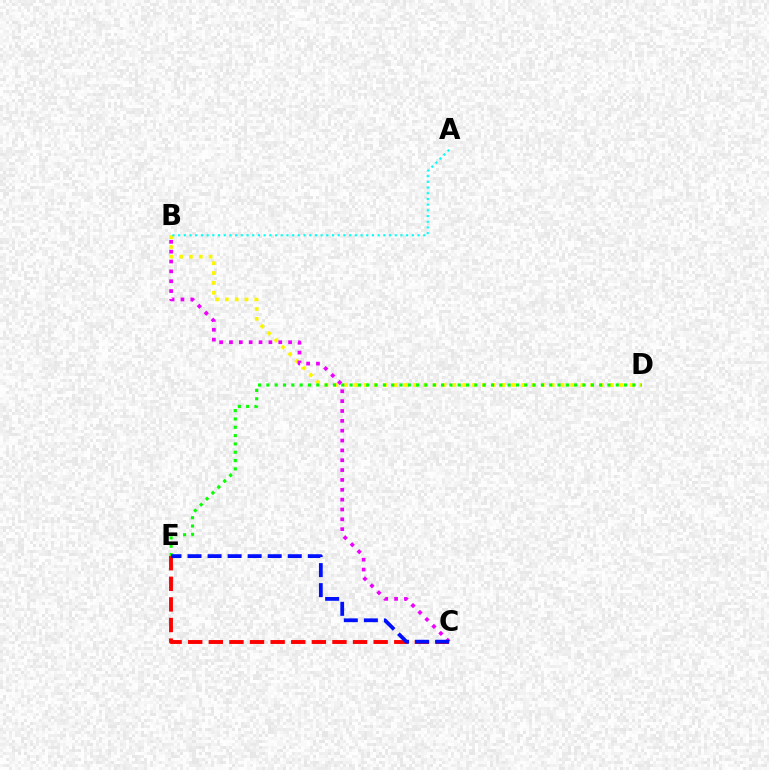{('B', 'D'): [{'color': '#fcf500', 'line_style': 'dotted', 'thickness': 2.67}], ('C', 'E'): [{'color': '#ff0000', 'line_style': 'dashed', 'thickness': 2.8}, {'color': '#0010ff', 'line_style': 'dashed', 'thickness': 2.72}], ('B', 'C'): [{'color': '#ee00ff', 'line_style': 'dotted', 'thickness': 2.68}], ('D', 'E'): [{'color': '#08ff00', 'line_style': 'dotted', 'thickness': 2.26}], ('A', 'B'): [{'color': '#00fff6', 'line_style': 'dotted', 'thickness': 1.55}]}